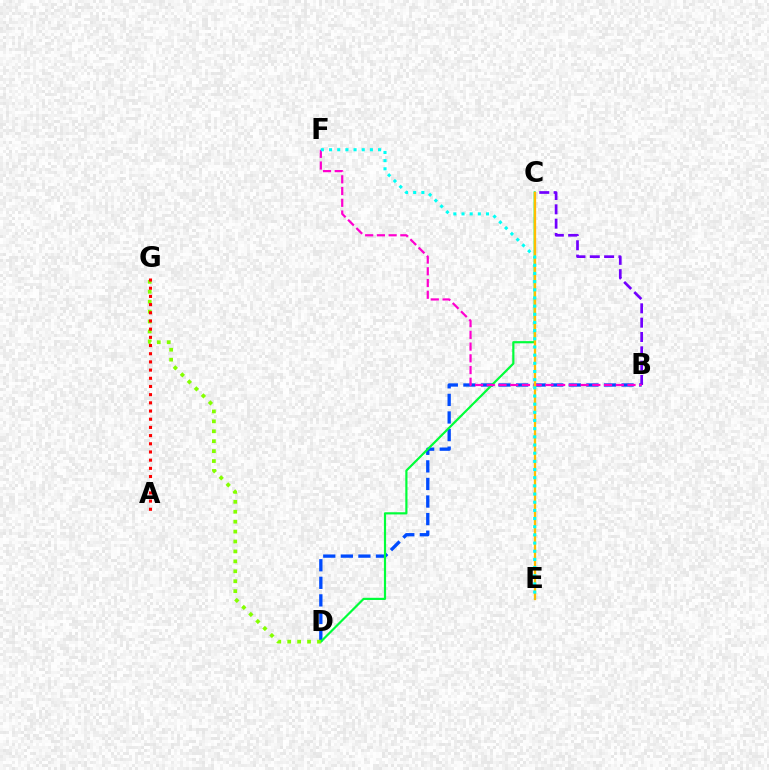{('B', 'D'): [{'color': '#004bff', 'line_style': 'dashed', 'thickness': 2.39}], ('B', 'C'): [{'color': '#7200ff', 'line_style': 'dashed', 'thickness': 1.95}], ('C', 'D'): [{'color': '#00ff39', 'line_style': 'solid', 'thickness': 1.57}], ('B', 'F'): [{'color': '#ff00cf', 'line_style': 'dashed', 'thickness': 1.59}], ('D', 'G'): [{'color': '#84ff00', 'line_style': 'dotted', 'thickness': 2.7}], ('A', 'G'): [{'color': '#ff0000', 'line_style': 'dotted', 'thickness': 2.22}], ('C', 'E'): [{'color': '#ffbd00', 'line_style': 'solid', 'thickness': 1.66}], ('E', 'F'): [{'color': '#00fff6', 'line_style': 'dotted', 'thickness': 2.22}]}